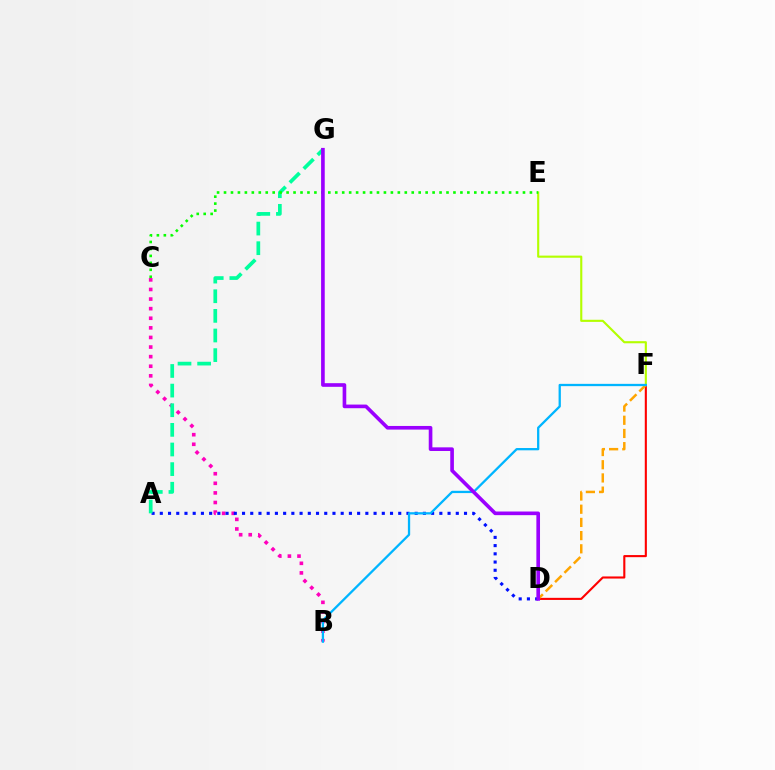{('B', 'C'): [{'color': '#ff00bd', 'line_style': 'dotted', 'thickness': 2.61}], ('D', 'F'): [{'color': '#ff0000', 'line_style': 'solid', 'thickness': 1.52}, {'color': '#ffa500', 'line_style': 'dashed', 'thickness': 1.79}], ('A', 'D'): [{'color': '#0010ff', 'line_style': 'dotted', 'thickness': 2.23}], ('A', 'G'): [{'color': '#00ff9d', 'line_style': 'dashed', 'thickness': 2.67}], ('E', 'F'): [{'color': '#b3ff00', 'line_style': 'solid', 'thickness': 1.53}], ('B', 'F'): [{'color': '#00b5ff', 'line_style': 'solid', 'thickness': 1.65}], ('C', 'E'): [{'color': '#08ff00', 'line_style': 'dotted', 'thickness': 1.89}], ('D', 'G'): [{'color': '#9b00ff', 'line_style': 'solid', 'thickness': 2.62}]}